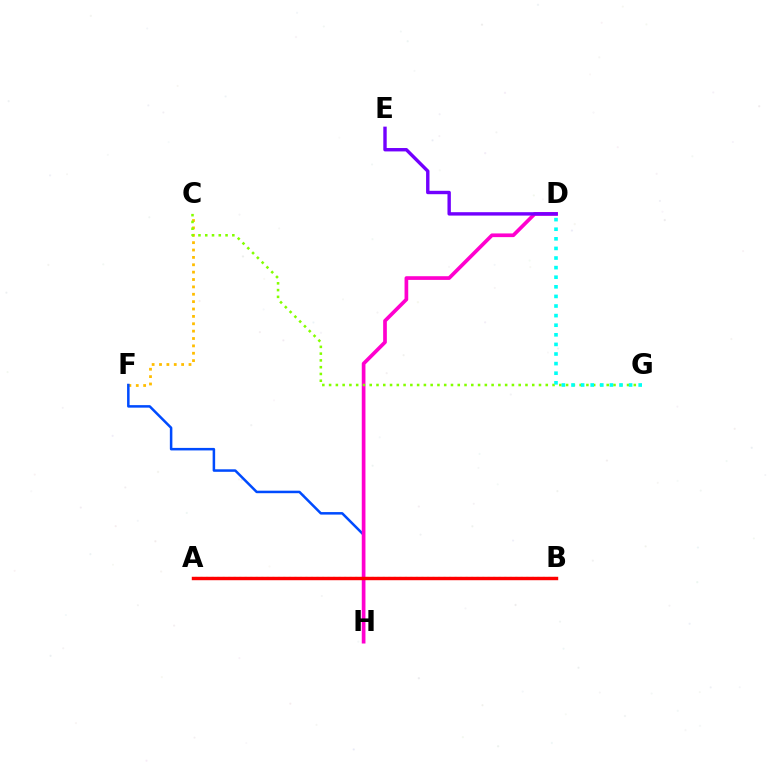{('C', 'F'): [{'color': '#ffbd00', 'line_style': 'dotted', 'thickness': 2.0}], ('F', 'H'): [{'color': '#004bff', 'line_style': 'solid', 'thickness': 1.81}], ('D', 'H'): [{'color': '#ff00cf', 'line_style': 'solid', 'thickness': 2.66}], ('D', 'E'): [{'color': '#7200ff', 'line_style': 'solid', 'thickness': 2.45}], ('A', 'B'): [{'color': '#00ff39', 'line_style': 'dotted', 'thickness': 1.5}, {'color': '#ff0000', 'line_style': 'solid', 'thickness': 2.46}], ('C', 'G'): [{'color': '#84ff00', 'line_style': 'dotted', 'thickness': 1.84}], ('D', 'G'): [{'color': '#00fff6', 'line_style': 'dotted', 'thickness': 2.61}]}